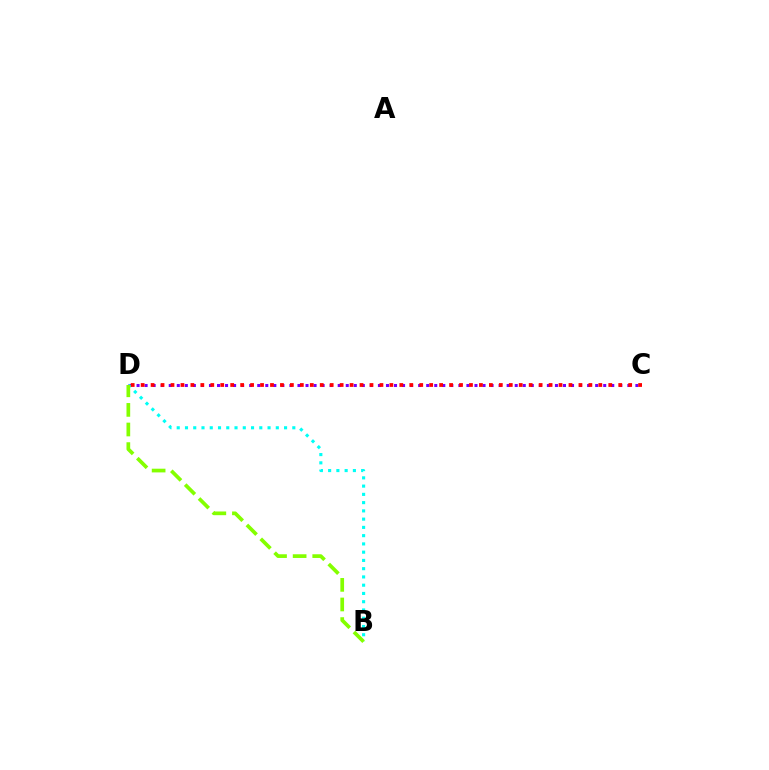{('C', 'D'): [{'color': '#7200ff', 'line_style': 'dotted', 'thickness': 2.19}, {'color': '#ff0000', 'line_style': 'dotted', 'thickness': 2.7}], ('B', 'D'): [{'color': '#00fff6', 'line_style': 'dotted', 'thickness': 2.24}, {'color': '#84ff00', 'line_style': 'dashed', 'thickness': 2.66}]}